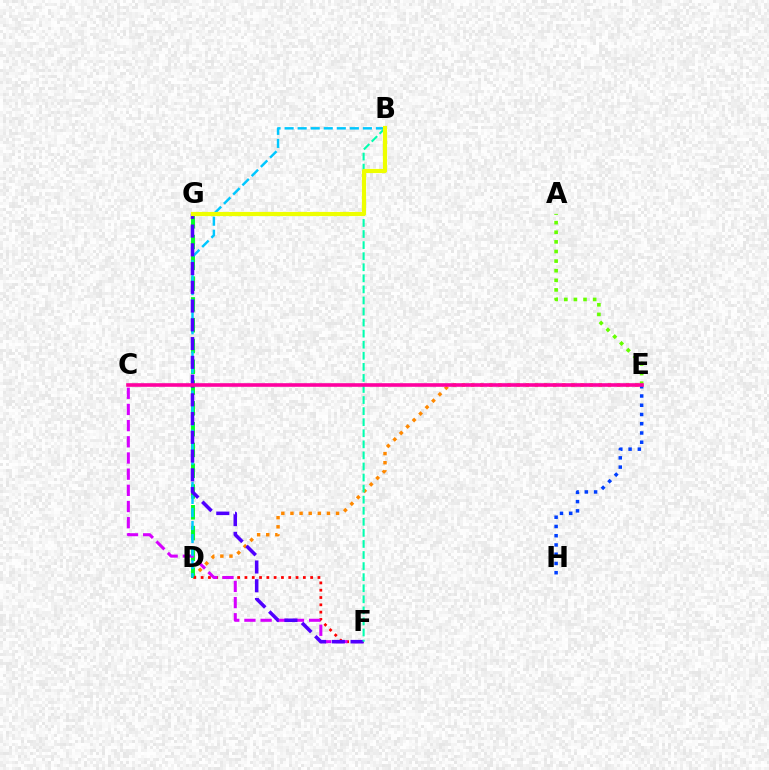{('D', 'E'): [{'color': '#ff8800', 'line_style': 'dotted', 'thickness': 2.48}], ('E', 'H'): [{'color': '#003fff', 'line_style': 'dotted', 'thickness': 2.51}], ('D', 'G'): [{'color': '#00ff27', 'line_style': 'dashed', 'thickness': 2.82}], ('A', 'E'): [{'color': '#66ff00', 'line_style': 'dotted', 'thickness': 2.61}], ('D', 'F'): [{'color': '#ff0000', 'line_style': 'dotted', 'thickness': 1.98}], ('C', 'F'): [{'color': '#d600ff', 'line_style': 'dashed', 'thickness': 2.2}], ('B', 'D'): [{'color': '#00c7ff', 'line_style': 'dashed', 'thickness': 1.77}], ('F', 'G'): [{'color': '#4f00ff', 'line_style': 'dashed', 'thickness': 2.55}], ('B', 'F'): [{'color': '#00ffaf', 'line_style': 'dashed', 'thickness': 1.5}], ('C', 'E'): [{'color': '#ff00a0', 'line_style': 'solid', 'thickness': 2.6}], ('B', 'G'): [{'color': '#eeff00', 'line_style': 'solid', 'thickness': 3.0}]}